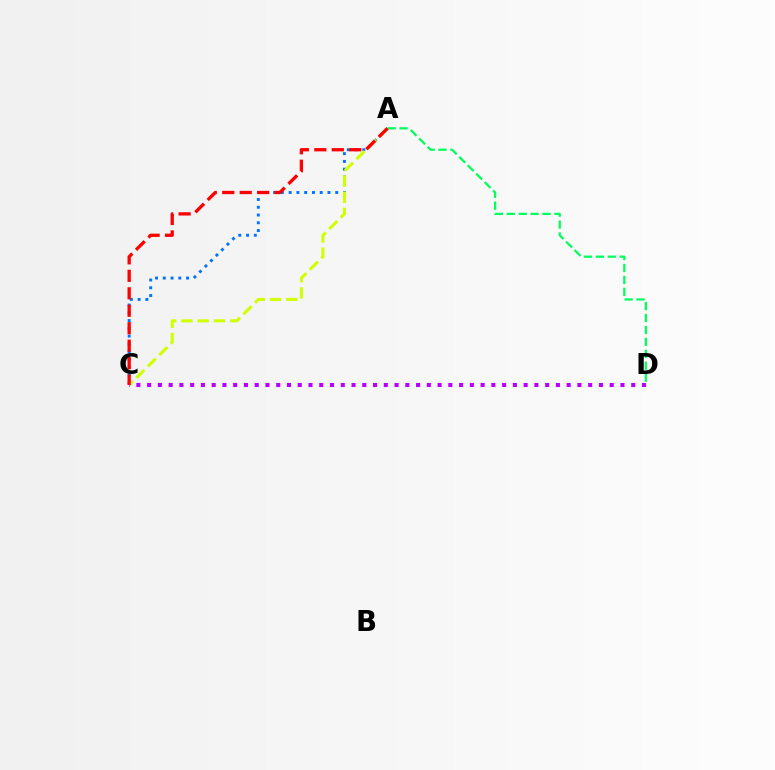{('A', 'C'): [{'color': '#0074ff', 'line_style': 'dotted', 'thickness': 2.11}, {'color': '#d1ff00', 'line_style': 'dashed', 'thickness': 2.2}, {'color': '#ff0000', 'line_style': 'dashed', 'thickness': 2.37}], ('A', 'D'): [{'color': '#00ff5c', 'line_style': 'dashed', 'thickness': 1.62}], ('C', 'D'): [{'color': '#b900ff', 'line_style': 'dotted', 'thickness': 2.92}]}